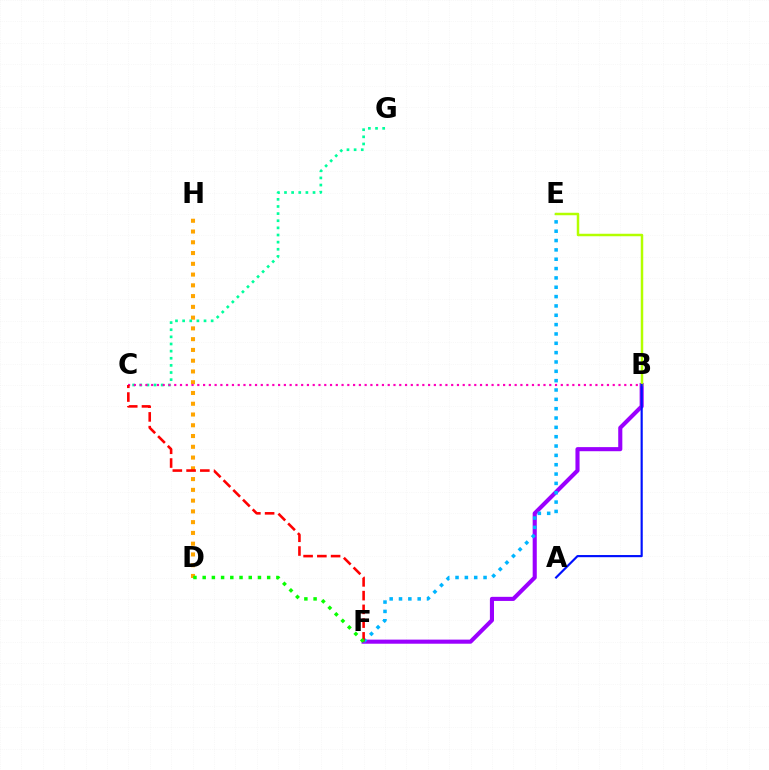{('D', 'H'): [{'color': '#ffa500', 'line_style': 'dotted', 'thickness': 2.92}], ('C', 'G'): [{'color': '#00ff9d', 'line_style': 'dotted', 'thickness': 1.94}], ('B', 'C'): [{'color': '#ff00bd', 'line_style': 'dotted', 'thickness': 1.57}], ('B', 'F'): [{'color': '#9b00ff', 'line_style': 'solid', 'thickness': 2.95}], ('E', 'F'): [{'color': '#00b5ff', 'line_style': 'dotted', 'thickness': 2.54}], ('B', 'E'): [{'color': '#b3ff00', 'line_style': 'solid', 'thickness': 1.79}], ('C', 'F'): [{'color': '#ff0000', 'line_style': 'dashed', 'thickness': 1.87}], ('D', 'F'): [{'color': '#08ff00', 'line_style': 'dotted', 'thickness': 2.5}], ('A', 'B'): [{'color': '#0010ff', 'line_style': 'solid', 'thickness': 1.56}]}